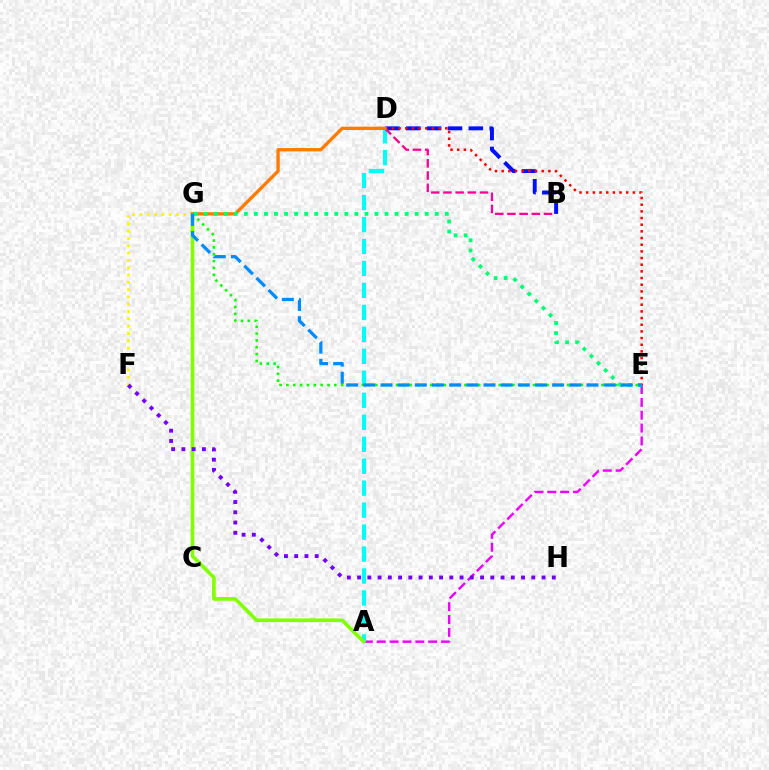{('A', 'E'): [{'color': '#ee00ff', 'line_style': 'dashed', 'thickness': 1.75}], ('A', 'D'): [{'color': '#00fff6', 'line_style': 'dashed', 'thickness': 2.98}], ('B', 'D'): [{'color': '#0010ff', 'line_style': 'dashed', 'thickness': 2.83}, {'color': '#ff0094', 'line_style': 'dashed', 'thickness': 1.66}], ('E', 'G'): [{'color': '#08ff00', 'line_style': 'dotted', 'thickness': 1.86}, {'color': '#00ff74', 'line_style': 'dotted', 'thickness': 2.73}, {'color': '#008cff', 'line_style': 'dashed', 'thickness': 2.33}], ('F', 'G'): [{'color': '#fcf500', 'line_style': 'dotted', 'thickness': 1.98}], ('A', 'G'): [{'color': '#84ff00', 'line_style': 'solid', 'thickness': 2.63}], ('F', 'H'): [{'color': '#7200ff', 'line_style': 'dotted', 'thickness': 2.78}], ('D', 'E'): [{'color': '#ff0000', 'line_style': 'dotted', 'thickness': 1.81}], ('D', 'G'): [{'color': '#ff7c00', 'line_style': 'solid', 'thickness': 2.42}]}